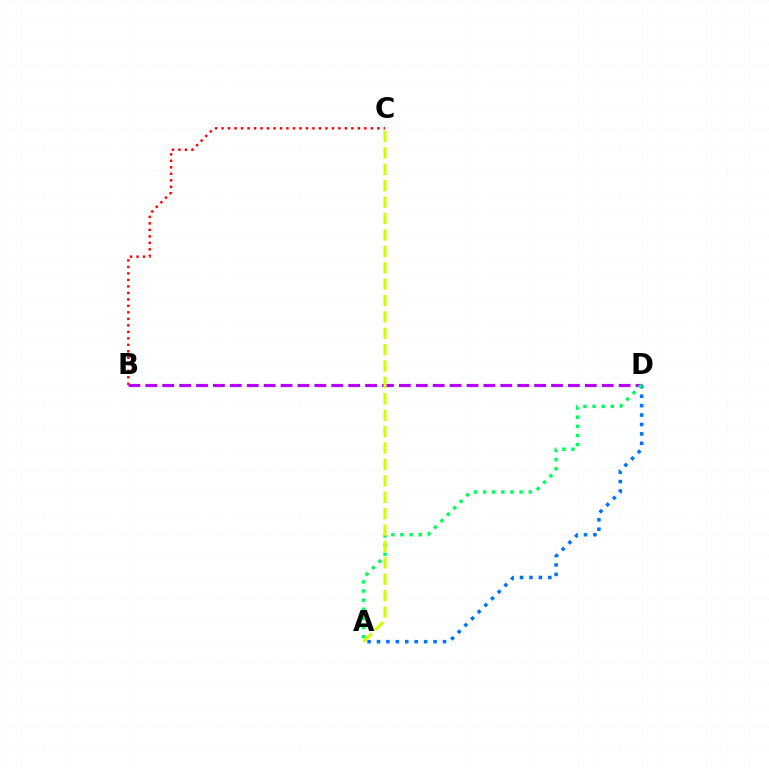{('B', 'C'): [{'color': '#ff0000', 'line_style': 'dotted', 'thickness': 1.76}], ('B', 'D'): [{'color': '#b900ff', 'line_style': 'dashed', 'thickness': 2.3}], ('A', 'D'): [{'color': '#0074ff', 'line_style': 'dotted', 'thickness': 2.56}, {'color': '#00ff5c', 'line_style': 'dotted', 'thickness': 2.48}], ('A', 'C'): [{'color': '#d1ff00', 'line_style': 'dashed', 'thickness': 2.23}]}